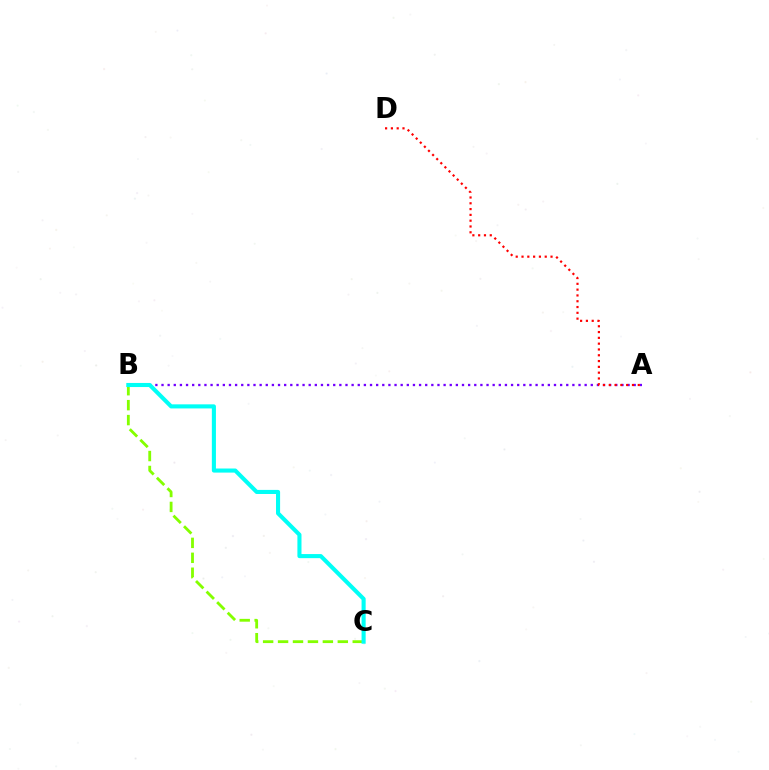{('B', 'C'): [{'color': '#84ff00', 'line_style': 'dashed', 'thickness': 2.03}, {'color': '#00fff6', 'line_style': 'solid', 'thickness': 2.94}], ('A', 'B'): [{'color': '#7200ff', 'line_style': 'dotted', 'thickness': 1.67}], ('A', 'D'): [{'color': '#ff0000', 'line_style': 'dotted', 'thickness': 1.58}]}